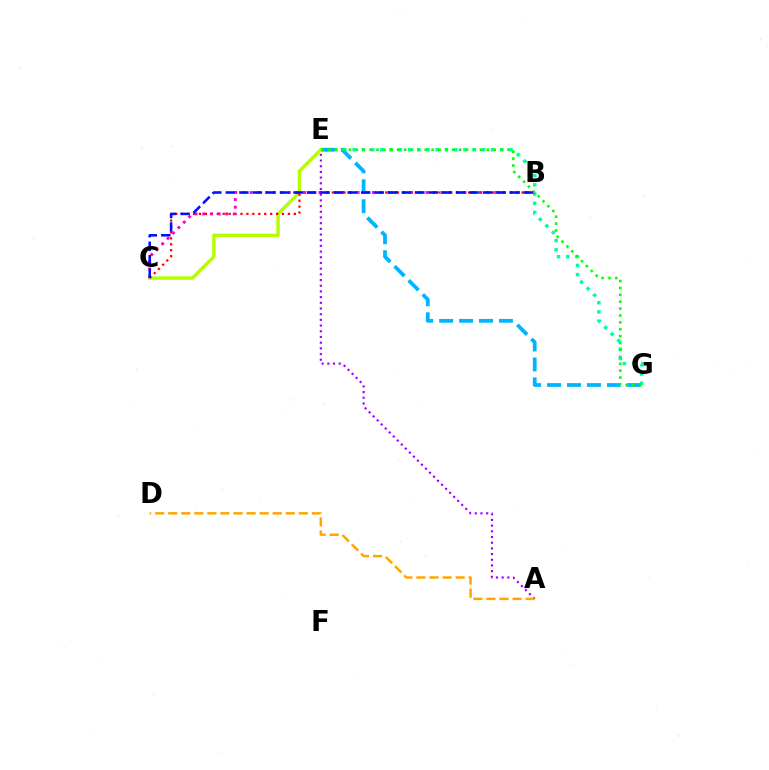{('E', 'G'): [{'color': '#00ff9d', 'line_style': 'dotted', 'thickness': 2.51}, {'color': '#00b5ff', 'line_style': 'dashed', 'thickness': 2.71}, {'color': '#08ff00', 'line_style': 'dotted', 'thickness': 1.87}], ('A', 'E'): [{'color': '#9b00ff', 'line_style': 'dotted', 'thickness': 1.55}], ('C', 'E'): [{'color': '#b3ff00', 'line_style': 'solid', 'thickness': 2.46}], ('A', 'D'): [{'color': '#ffa500', 'line_style': 'dashed', 'thickness': 1.77}], ('B', 'C'): [{'color': '#ff0000', 'line_style': 'dotted', 'thickness': 1.61}, {'color': '#ff00bd', 'line_style': 'dotted', 'thickness': 2.08}, {'color': '#0010ff', 'line_style': 'dashed', 'thickness': 1.84}]}